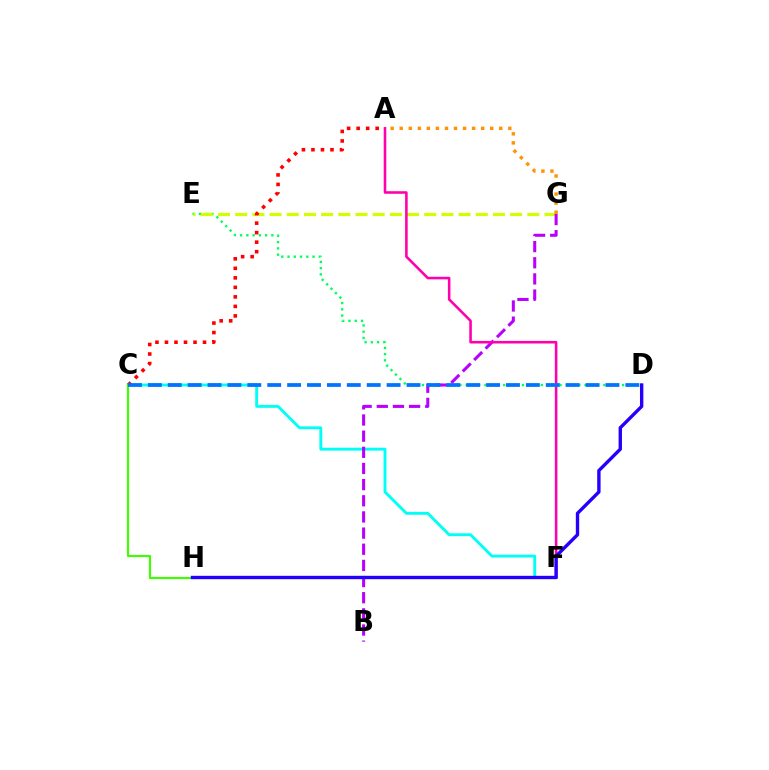{('D', 'E'): [{'color': '#00ff5c', 'line_style': 'dotted', 'thickness': 1.7}], ('E', 'G'): [{'color': '#d1ff00', 'line_style': 'dashed', 'thickness': 2.33}], ('C', 'F'): [{'color': '#00fff6', 'line_style': 'solid', 'thickness': 2.07}], ('B', 'G'): [{'color': '#b900ff', 'line_style': 'dashed', 'thickness': 2.19}], ('A', 'G'): [{'color': '#ff9400', 'line_style': 'dotted', 'thickness': 2.46}], ('C', 'H'): [{'color': '#3dff00', 'line_style': 'solid', 'thickness': 1.54}], ('A', 'C'): [{'color': '#ff0000', 'line_style': 'dotted', 'thickness': 2.58}], ('A', 'F'): [{'color': '#ff00ac', 'line_style': 'solid', 'thickness': 1.85}], ('D', 'H'): [{'color': '#2500ff', 'line_style': 'solid', 'thickness': 2.43}], ('C', 'D'): [{'color': '#0074ff', 'line_style': 'dashed', 'thickness': 2.7}]}